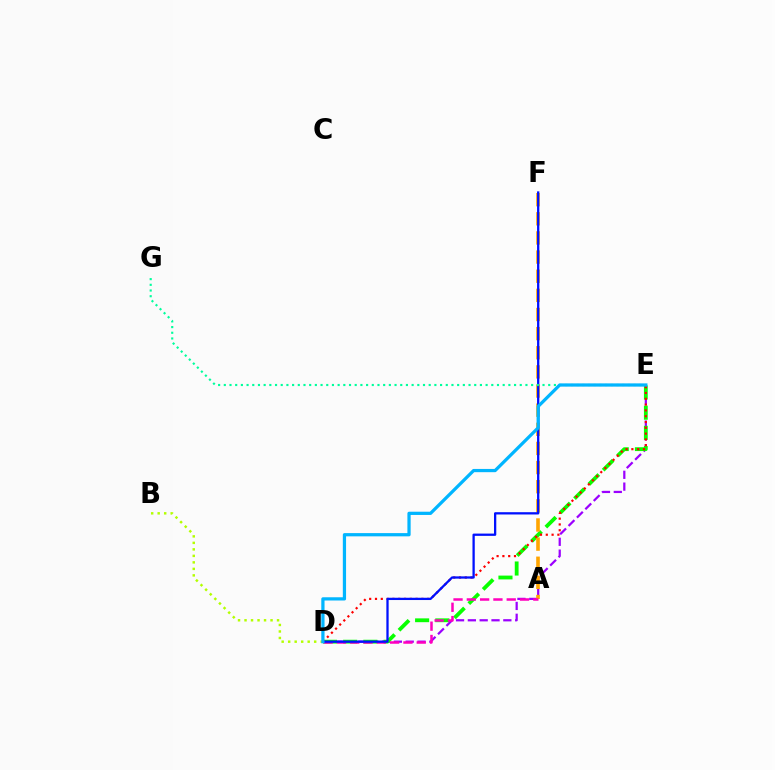{('D', 'E'): [{'color': '#9b00ff', 'line_style': 'dashed', 'thickness': 1.61}, {'color': '#08ff00', 'line_style': 'dashed', 'thickness': 2.74}, {'color': '#ff0000', 'line_style': 'dotted', 'thickness': 1.58}, {'color': '#00b5ff', 'line_style': 'solid', 'thickness': 2.33}], ('A', 'F'): [{'color': '#ffa500', 'line_style': 'dashed', 'thickness': 2.6}], ('A', 'D'): [{'color': '#ff00bd', 'line_style': 'dashed', 'thickness': 1.81}], ('D', 'F'): [{'color': '#0010ff', 'line_style': 'solid', 'thickness': 1.64}], ('B', 'D'): [{'color': '#b3ff00', 'line_style': 'dotted', 'thickness': 1.77}], ('E', 'G'): [{'color': '#00ff9d', 'line_style': 'dotted', 'thickness': 1.55}]}